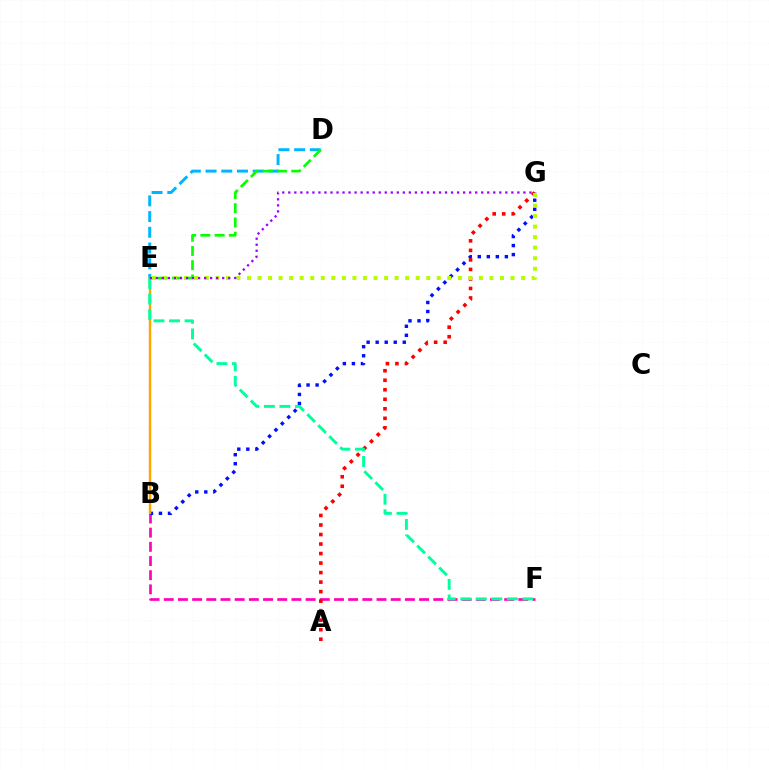{('B', 'F'): [{'color': '#ff00bd', 'line_style': 'dashed', 'thickness': 1.93}], ('B', 'G'): [{'color': '#0010ff', 'line_style': 'dotted', 'thickness': 2.45}], ('A', 'G'): [{'color': '#ff0000', 'line_style': 'dotted', 'thickness': 2.59}], ('D', 'E'): [{'color': '#00b5ff', 'line_style': 'dashed', 'thickness': 2.13}, {'color': '#08ff00', 'line_style': 'dashed', 'thickness': 1.94}], ('E', 'G'): [{'color': '#b3ff00', 'line_style': 'dotted', 'thickness': 2.86}, {'color': '#9b00ff', 'line_style': 'dotted', 'thickness': 1.64}], ('B', 'E'): [{'color': '#ffa500', 'line_style': 'solid', 'thickness': 1.76}], ('E', 'F'): [{'color': '#00ff9d', 'line_style': 'dashed', 'thickness': 2.11}]}